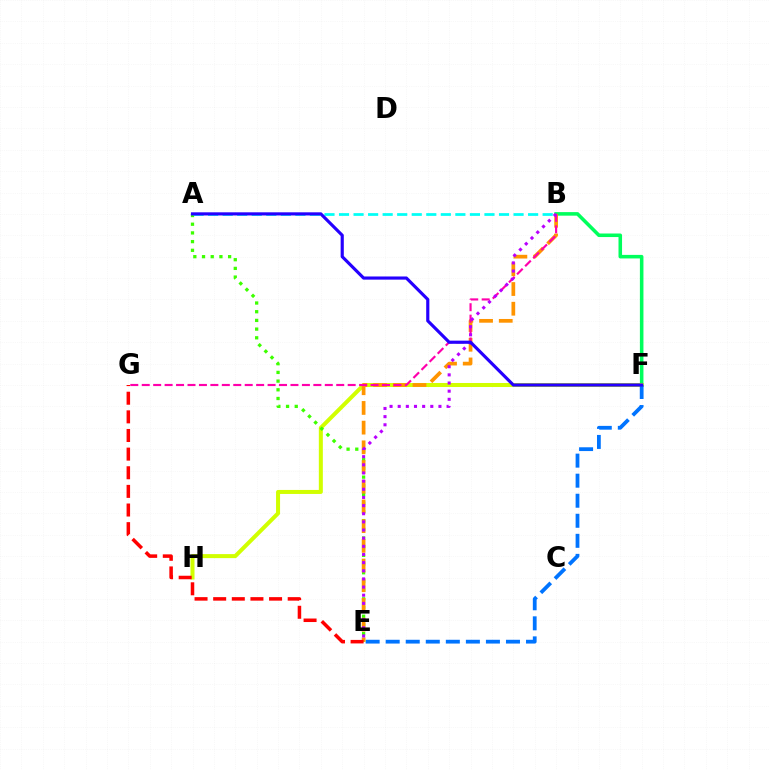{('B', 'F'): [{'color': '#00ff5c', 'line_style': 'solid', 'thickness': 2.56}], ('F', 'H'): [{'color': '#d1ff00', 'line_style': 'solid', 'thickness': 2.89}], ('E', 'F'): [{'color': '#0074ff', 'line_style': 'dashed', 'thickness': 2.72}], ('A', 'E'): [{'color': '#3dff00', 'line_style': 'dotted', 'thickness': 2.36}], ('B', 'E'): [{'color': '#ff9400', 'line_style': 'dashed', 'thickness': 2.68}, {'color': '#b900ff', 'line_style': 'dotted', 'thickness': 2.21}], ('B', 'G'): [{'color': '#ff00ac', 'line_style': 'dashed', 'thickness': 1.55}], ('A', 'B'): [{'color': '#00fff6', 'line_style': 'dashed', 'thickness': 1.98}], ('E', 'G'): [{'color': '#ff0000', 'line_style': 'dashed', 'thickness': 2.53}], ('A', 'F'): [{'color': '#2500ff', 'line_style': 'solid', 'thickness': 2.27}]}